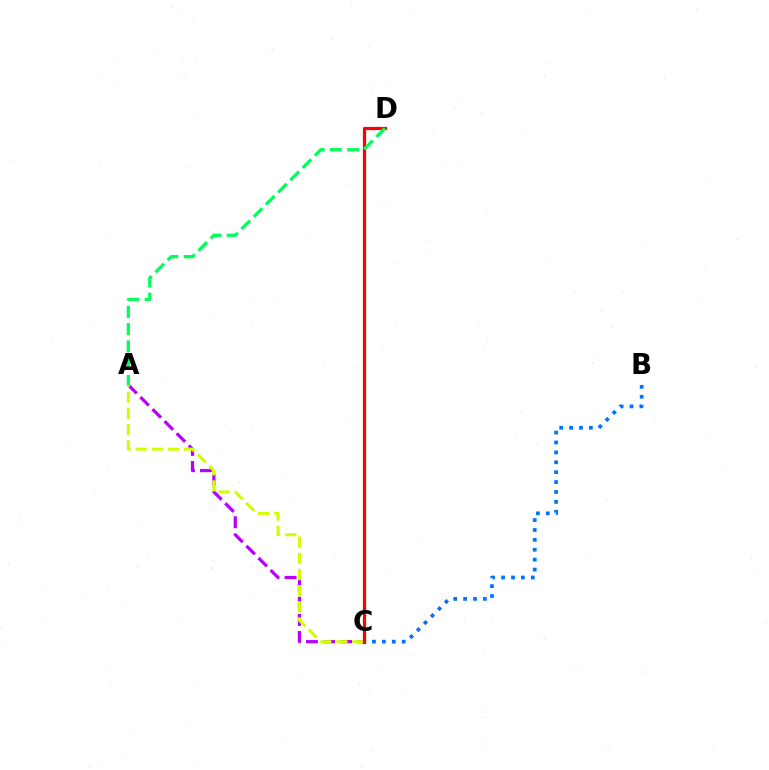{('A', 'C'): [{'color': '#b900ff', 'line_style': 'dashed', 'thickness': 2.32}, {'color': '#d1ff00', 'line_style': 'dashed', 'thickness': 2.2}], ('B', 'C'): [{'color': '#0074ff', 'line_style': 'dotted', 'thickness': 2.69}], ('C', 'D'): [{'color': '#ff0000', 'line_style': 'solid', 'thickness': 2.32}], ('A', 'D'): [{'color': '#00ff5c', 'line_style': 'dashed', 'thickness': 2.35}]}